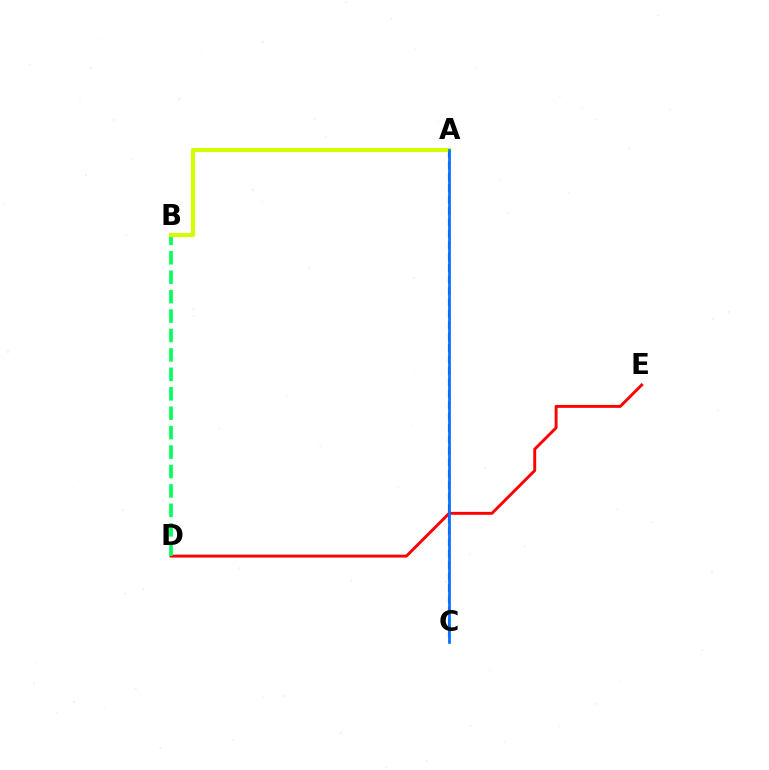{('D', 'E'): [{'color': '#ff0000', 'line_style': 'solid', 'thickness': 2.1}], ('A', 'C'): [{'color': '#b900ff', 'line_style': 'dashed', 'thickness': 1.55}, {'color': '#0074ff', 'line_style': 'solid', 'thickness': 1.96}], ('B', 'D'): [{'color': '#00ff5c', 'line_style': 'dashed', 'thickness': 2.64}], ('A', 'B'): [{'color': '#d1ff00', 'line_style': 'solid', 'thickness': 2.99}]}